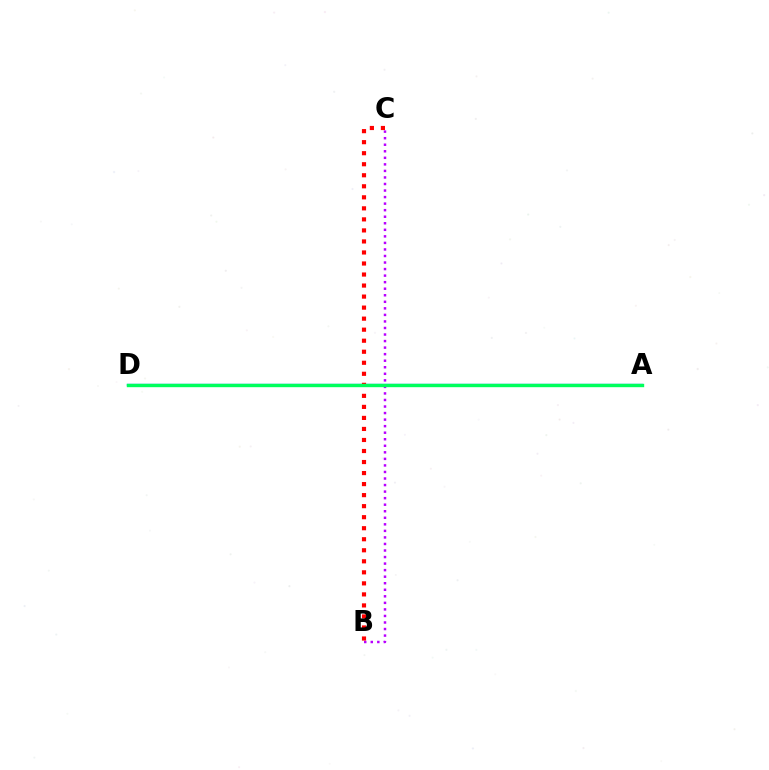{('A', 'D'): [{'color': '#d1ff00', 'line_style': 'dotted', 'thickness': 1.9}, {'color': '#0074ff', 'line_style': 'solid', 'thickness': 1.67}, {'color': '#00ff5c', 'line_style': 'solid', 'thickness': 2.43}], ('B', 'C'): [{'color': '#b900ff', 'line_style': 'dotted', 'thickness': 1.78}, {'color': '#ff0000', 'line_style': 'dotted', 'thickness': 3.0}]}